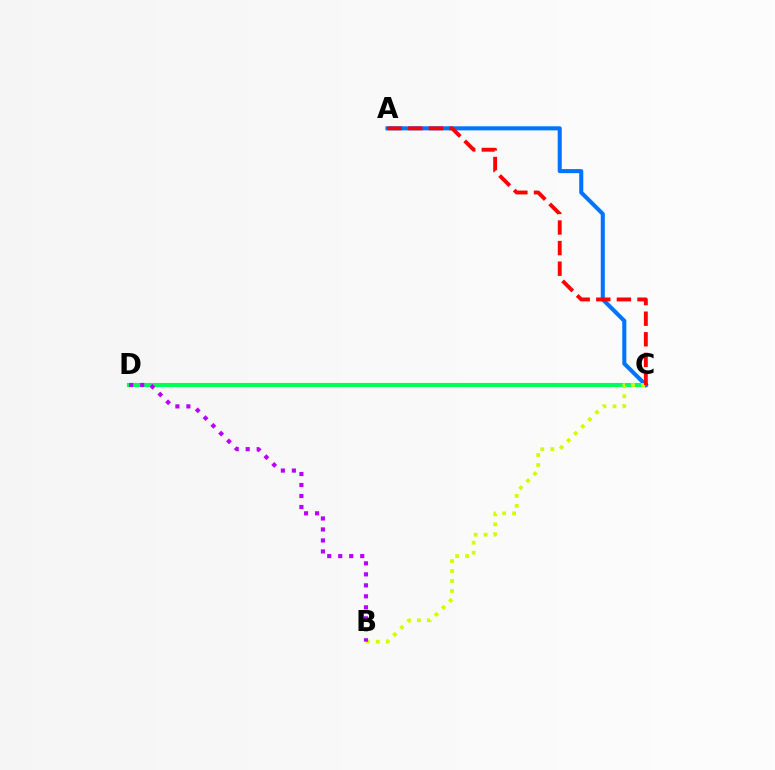{('C', 'D'): [{'color': '#00ff5c', 'line_style': 'solid', 'thickness': 2.95}], ('A', 'C'): [{'color': '#0074ff', 'line_style': 'solid', 'thickness': 2.93}, {'color': '#ff0000', 'line_style': 'dashed', 'thickness': 2.8}], ('B', 'C'): [{'color': '#d1ff00', 'line_style': 'dotted', 'thickness': 2.71}], ('B', 'D'): [{'color': '#b900ff', 'line_style': 'dotted', 'thickness': 2.99}]}